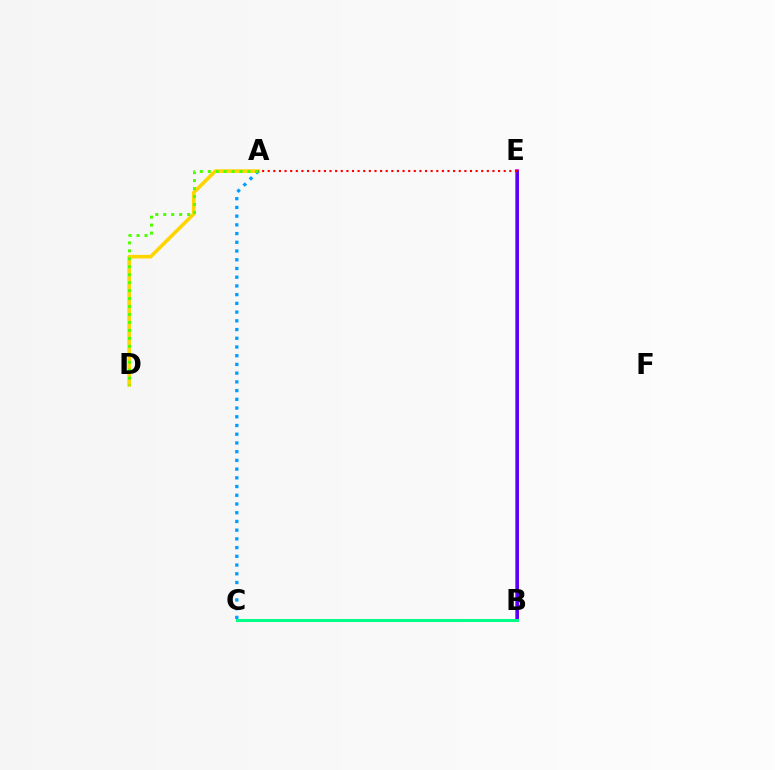{('B', 'E'): [{'color': '#ff00ed', 'line_style': 'solid', 'thickness': 2.72}, {'color': '#3700ff', 'line_style': 'solid', 'thickness': 1.86}], ('A', 'D'): [{'color': '#ffd500', 'line_style': 'solid', 'thickness': 2.59}, {'color': '#4fff00', 'line_style': 'dotted', 'thickness': 2.16}], ('B', 'C'): [{'color': '#00ff86', 'line_style': 'solid', 'thickness': 2.18}], ('A', 'C'): [{'color': '#009eff', 'line_style': 'dotted', 'thickness': 2.37}], ('A', 'E'): [{'color': '#ff0000', 'line_style': 'dotted', 'thickness': 1.53}]}